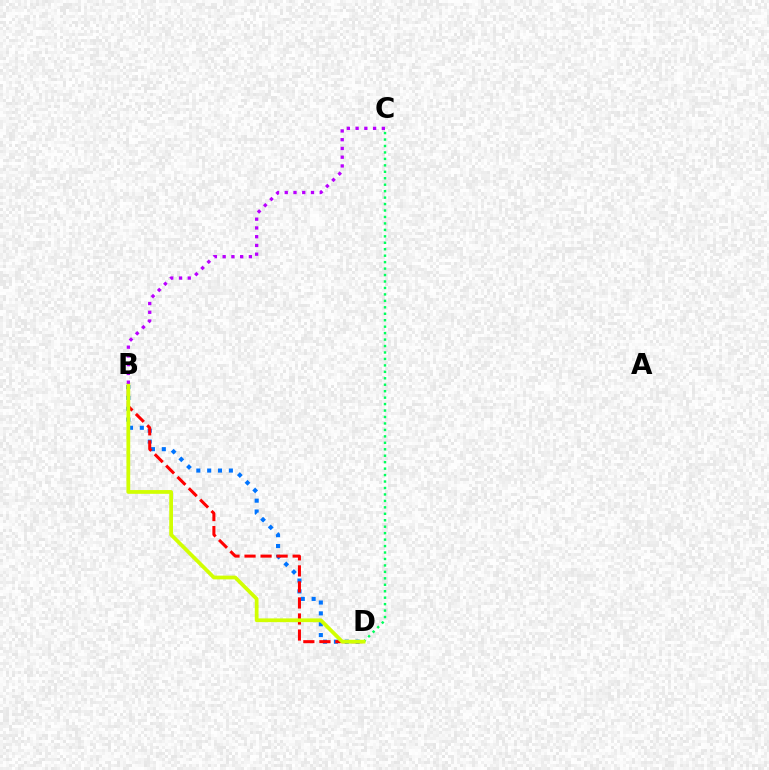{('B', 'D'): [{'color': '#0074ff', 'line_style': 'dotted', 'thickness': 2.95}, {'color': '#ff0000', 'line_style': 'dashed', 'thickness': 2.18}, {'color': '#d1ff00', 'line_style': 'solid', 'thickness': 2.7}], ('C', 'D'): [{'color': '#00ff5c', 'line_style': 'dotted', 'thickness': 1.75}], ('B', 'C'): [{'color': '#b900ff', 'line_style': 'dotted', 'thickness': 2.38}]}